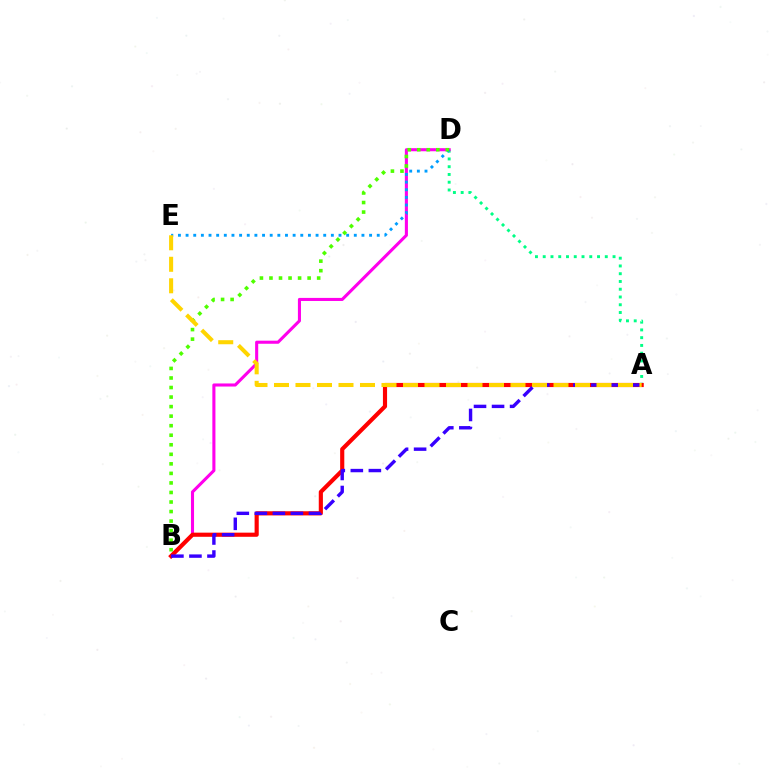{('A', 'D'): [{'color': '#00ff86', 'line_style': 'dotted', 'thickness': 2.11}], ('B', 'D'): [{'color': '#ff00ed', 'line_style': 'solid', 'thickness': 2.22}, {'color': '#4fff00', 'line_style': 'dotted', 'thickness': 2.59}], ('D', 'E'): [{'color': '#009eff', 'line_style': 'dotted', 'thickness': 2.08}], ('A', 'B'): [{'color': '#ff0000', 'line_style': 'solid', 'thickness': 2.98}, {'color': '#3700ff', 'line_style': 'dashed', 'thickness': 2.45}], ('A', 'E'): [{'color': '#ffd500', 'line_style': 'dashed', 'thickness': 2.92}]}